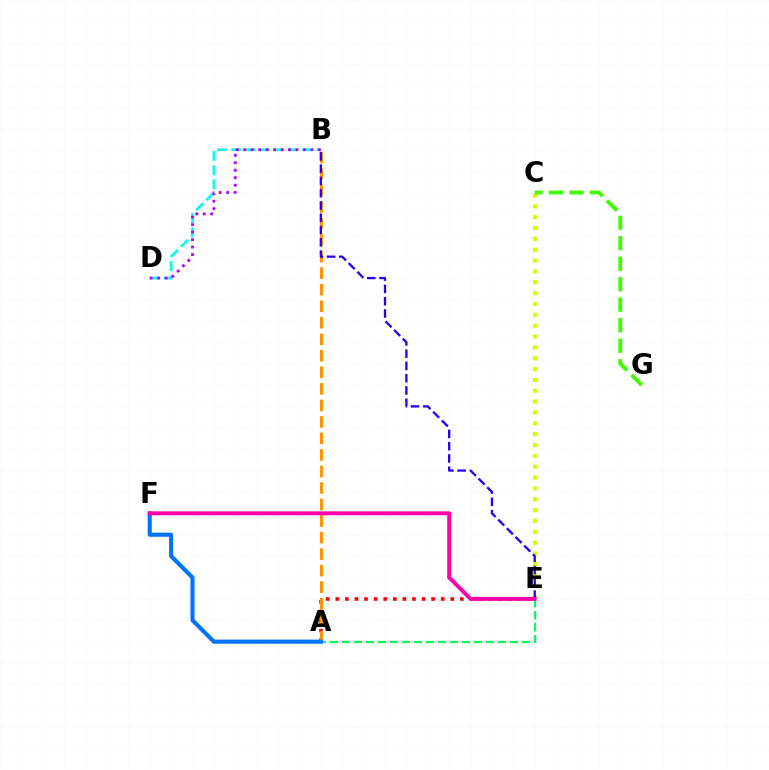{('C', 'E'): [{'color': '#d1ff00', 'line_style': 'dotted', 'thickness': 2.95}], ('A', 'E'): [{'color': '#ff0000', 'line_style': 'dotted', 'thickness': 2.6}, {'color': '#00ff5c', 'line_style': 'dashed', 'thickness': 1.63}], ('B', 'D'): [{'color': '#00fff6', 'line_style': 'dashed', 'thickness': 1.93}, {'color': '#b900ff', 'line_style': 'dotted', 'thickness': 2.03}], ('C', 'G'): [{'color': '#3dff00', 'line_style': 'dashed', 'thickness': 2.79}], ('A', 'B'): [{'color': '#ff9400', 'line_style': 'dashed', 'thickness': 2.25}], ('B', 'E'): [{'color': '#2500ff', 'line_style': 'dashed', 'thickness': 1.67}], ('A', 'F'): [{'color': '#0074ff', 'line_style': 'solid', 'thickness': 2.96}], ('E', 'F'): [{'color': '#ff00ac', 'line_style': 'solid', 'thickness': 2.83}]}